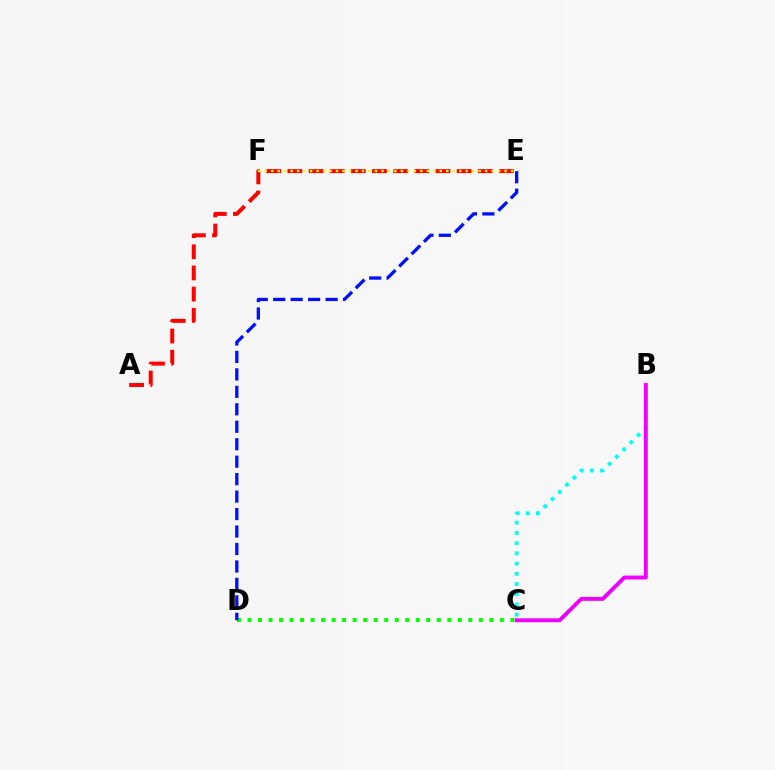{('B', 'C'): [{'color': '#00fff6', 'line_style': 'dotted', 'thickness': 2.78}, {'color': '#ee00ff', 'line_style': 'solid', 'thickness': 2.8}], ('A', 'E'): [{'color': '#ff0000', 'line_style': 'dashed', 'thickness': 2.87}], ('C', 'D'): [{'color': '#08ff00', 'line_style': 'dotted', 'thickness': 2.86}], ('E', 'F'): [{'color': '#fcf500', 'line_style': 'dotted', 'thickness': 1.76}], ('D', 'E'): [{'color': '#0010ff', 'line_style': 'dashed', 'thickness': 2.37}]}